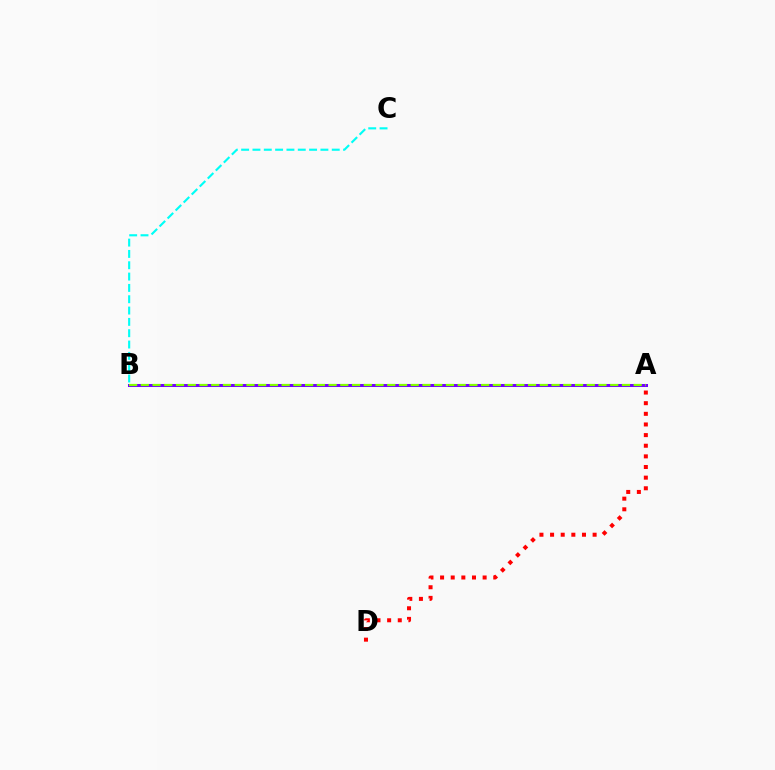{('A', 'D'): [{'color': '#ff0000', 'line_style': 'dotted', 'thickness': 2.89}], ('A', 'B'): [{'color': '#7200ff', 'line_style': 'solid', 'thickness': 2.17}, {'color': '#84ff00', 'line_style': 'dashed', 'thickness': 1.59}], ('B', 'C'): [{'color': '#00fff6', 'line_style': 'dashed', 'thickness': 1.54}]}